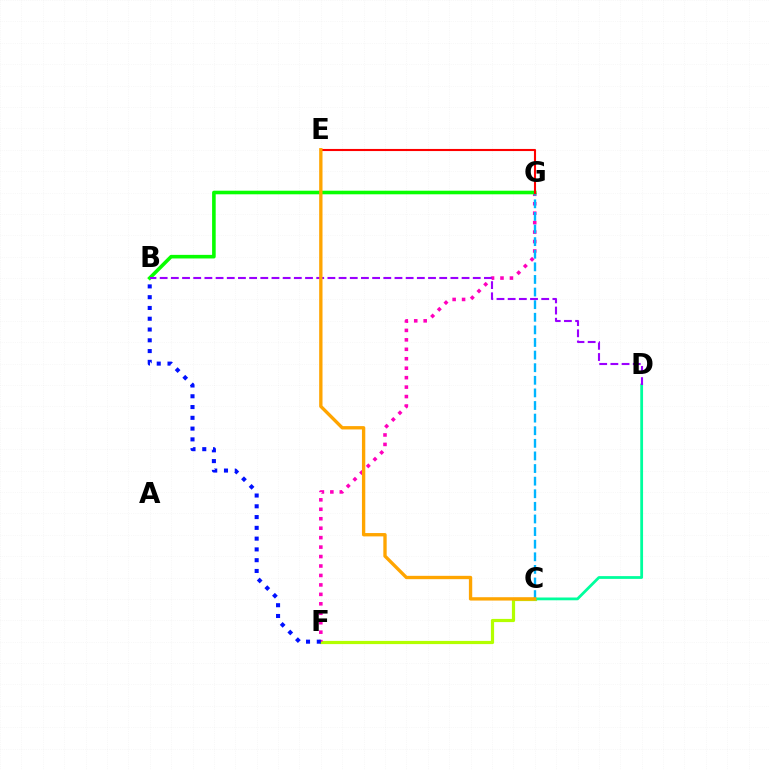{('C', 'F'): [{'color': '#b3ff00', 'line_style': 'solid', 'thickness': 2.3}], ('F', 'G'): [{'color': '#ff00bd', 'line_style': 'dotted', 'thickness': 2.57}], ('C', 'G'): [{'color': '#00b5ff', 'line_style': 'dashed', 'thickness': 1.71}], ('C', 'D'): [{'color': '#00ff9d', 'line_style': 'solid', 'thickness': 2.0}], ('B', 'G'): [{'color': '#08ff00', 'line_style': 'solid', 'thickness': 2.59}], ('E', 'G'): [{'color': '#ff0000', 'line_style': 'solid', 'thickness': 1.52}], ('B', 'D'): [{'color': '#9b00ff', 'line_style': 'dashed', 'thickness': 1.52}], ('C', 'E'): [{'color': '#ffa500', 'line_style': 'solid', 'thickness': 2.4}], ('B', 'F'): [{'color': '#0010ff', 'line_style': 'dotted', 'thickness': 2.93}]}